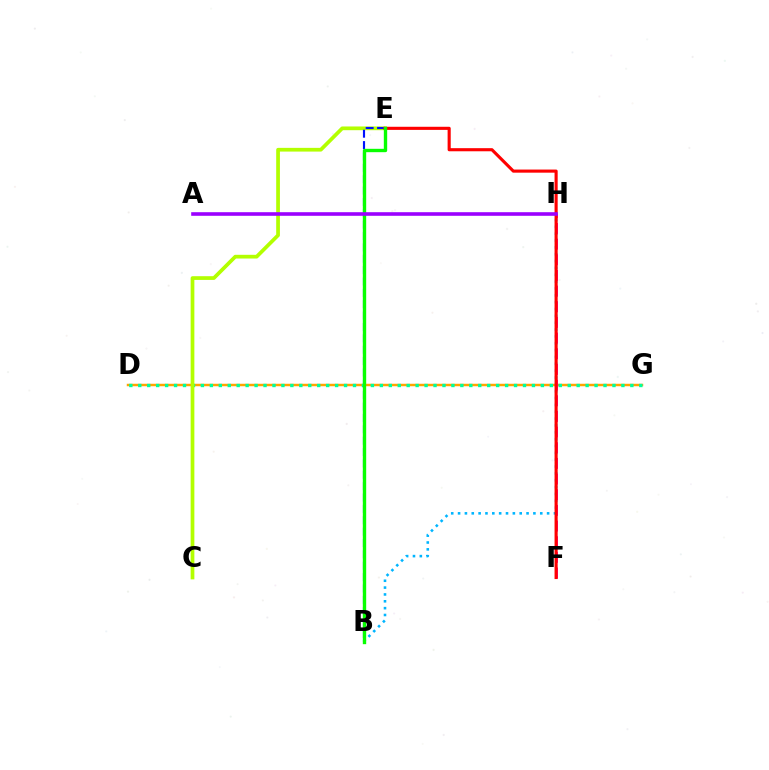{('D', 'G'): [{'color': '#ffa500', 'line_style': 'solid', 'thickness': 1.78}, {'color': '#00ff9d', 'line_style': 'dotted', 'thickness': 2.43}], ('C', 'E'): [{'color': '#b3ff00', 'line_style': 'solid', 'thickness': 2.68}], ('B', 'H'): [{'color': '#00b5ff', 'line_style': 'dotted', 'thickness': 1.86}], ('F', 'H'): [{'color': '#ff00bd', 'line_style': 'dashed', 'thickness': 2.13}], ('B', 'E'): [{'color': '#0010ff', 'line_style': 'dashed', 'thickness': 1.54}, {'color': '#08ff00', 'line_style': 'solid', 'thickness': 2.42}], ('E', 'F'): [{'color': '#ff0000', 'line_style': 'solid', 'thickness': 2.24}], ('A', 'H'): [{'color': '#9b00ff', 'line_style': 'solid', 'thickness': 2.59}]}